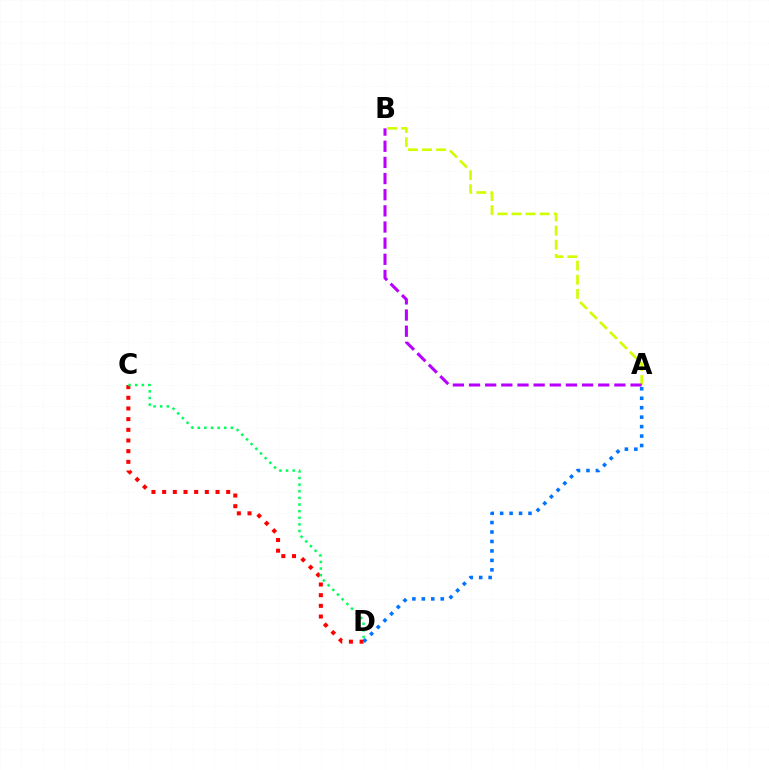{('A', 'B'): [{'color': '#d1ff00', 'line_style': 'dashed', 'thickness': 1.92}, {'color': '#b900ff', 'line_style': 'dashed', 'thickness': 2.19}], ('A', 'D'): [{'color': '#0074ff', 'line_style': 'dotted', 'thickness': 2.57}], ('C', 'D'): [{'color': '#ff0000', 'line_style': 'dotted', 'thickness': 2.9}, {'color': '#00ff5c', 'line_style': 'dotted', 'thickness': 1.8}]}